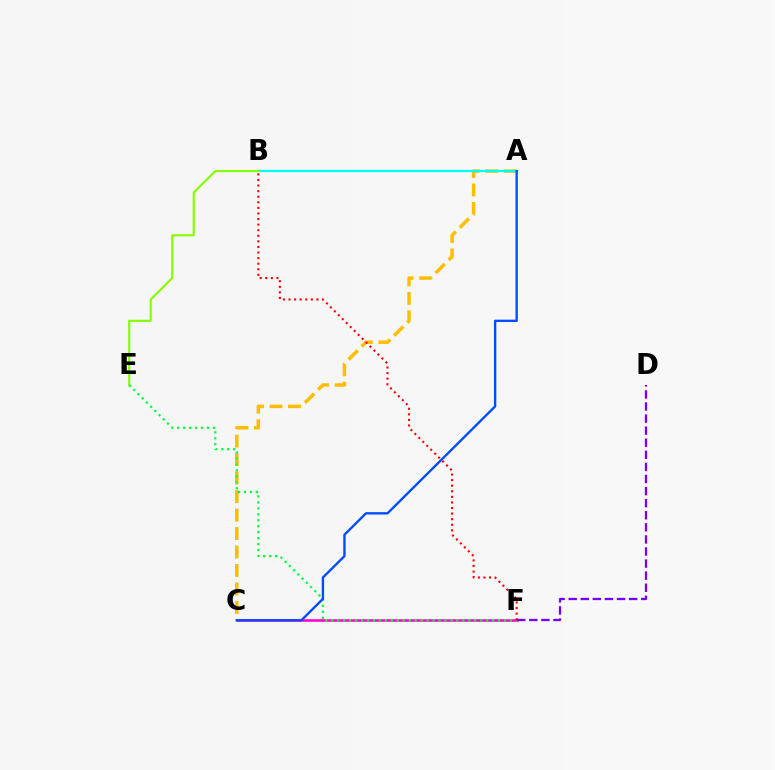{('A', 'C'): [{'color': '#ffbd00', 'line_style': 'dashed', 'thickness': 2.51}, {'color': '#004bff', 'line_style': 'solid', 'thickness': 1.69}], ('C', 'F'): [{'color': '#ff00cf', 'line_style': 'solid', 'thickness': 1.84}], ('A', 'B'): [{'color': '#00fff6', 'line_style': 'solid', 'thickness': 1.65}], ('B', 'E'): [{'color': '#84ff00', 'line_style': 'solid', 'thickness': 1.54}], ('E', 'F'): [{'color': '#00ff39', 'line_style': 'dotted', 'thickness': 1.62}], ('D', 'F'): [{'color': '#7200ff', 'line_style': 'dashed', 'thickness': 1.64}], ('B', 'F'): [{'color': '#ff0000', 'line_style': 'dotted', 'thickness': 1.52}]}